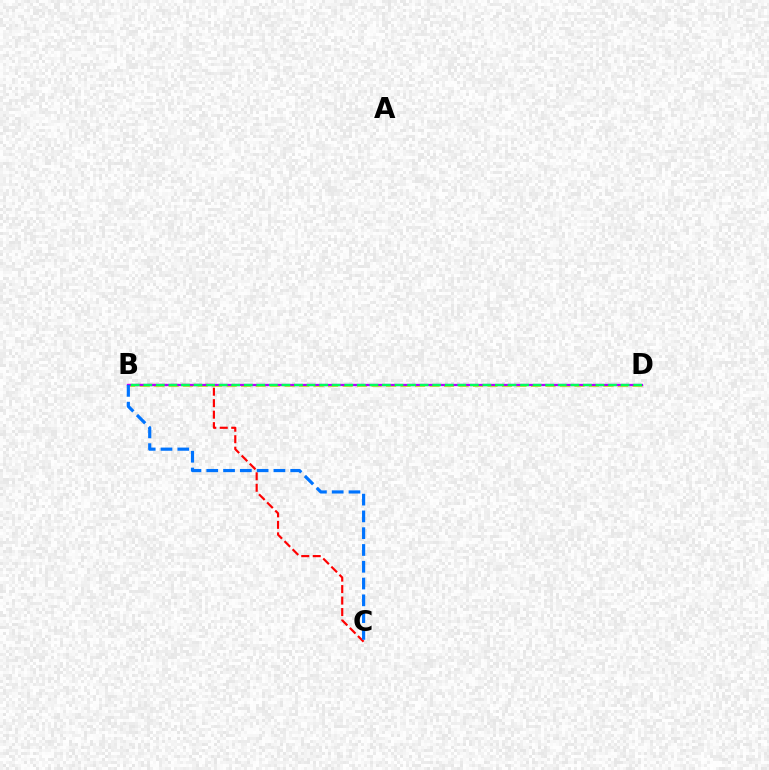{('B', 'C'): [{'color': '#ff0000', 'line_style': 'dashed', 'thickness': 1.56}, {'color': '#0074ff', 'line_style': 'dashed', 'thickness': 2.28}], ('B', 'D'): [{'color': '#d1ff00', 'line_style': 'dashed', 'thickness': 1.97}, {'color': '#b900ff', 'line_style': 'solid', 'thickness': 1.65}, {'color': '#00ff5c', 'line_style': 'dashed', 'thickness': 1.71}]}